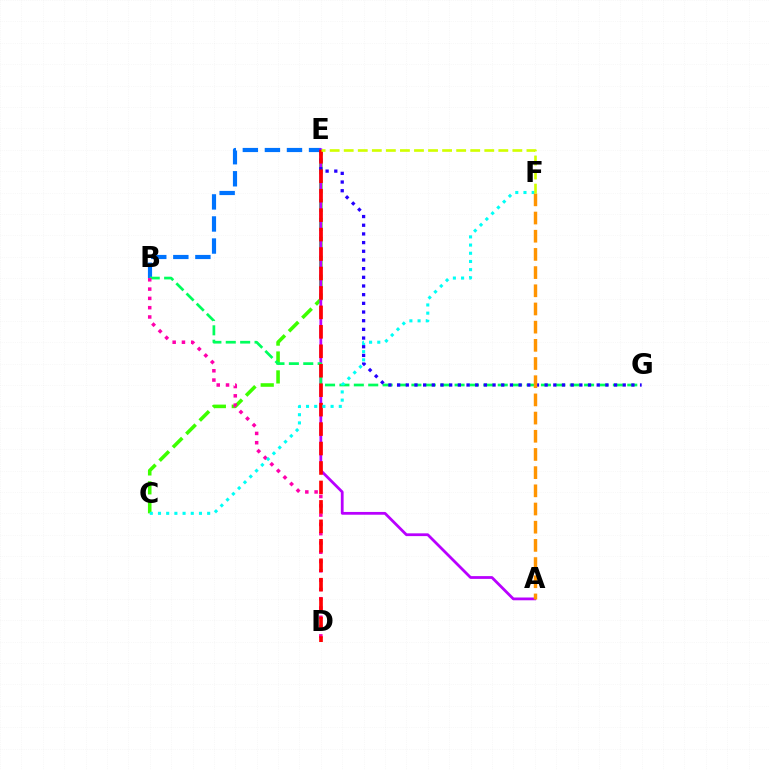{('C', 'E'): [{'color': '#3dff00', 'line_style': 'dashed', 'thickness': 2.57}], ('B', 'E'): [{'color': '#0074ff', 'line_style': 'dashed', 'thickness': 3.0}], ('A', 'E'): [{'color': '#b900ff', 'line_style': 'solid', 'thickness': 2.0}], ('B', 'G'): [{'color': '#00ff5c', 'line_style': 'dashed', 'thickness': 1.96}], ('E', 'G'): [{'color': '#2500ff', 'line_style': 'dotted', 'thickness': 2.36}], ('B', 'D'): [{'color': '#ff00ac', 'line_style': 'dotted', 'thickness': 2.52}], ('D', 'E'): [{'color': '#ff0000', 'line_style': 'dashed', 'thickness': 2.64}], ('C', 'F'): [{'color': '#00fff6', 'line_style': 'dotted', 'thickness': 2.23}], ('A', 'F'): [{'color': '#ff9400', 'line_style': 'dashed', 'thickness': 2.47}], ('E', 'F'): [{'color': '#d1ff00', 'line_style': 'dashed', 'thickness': 1.91}]}